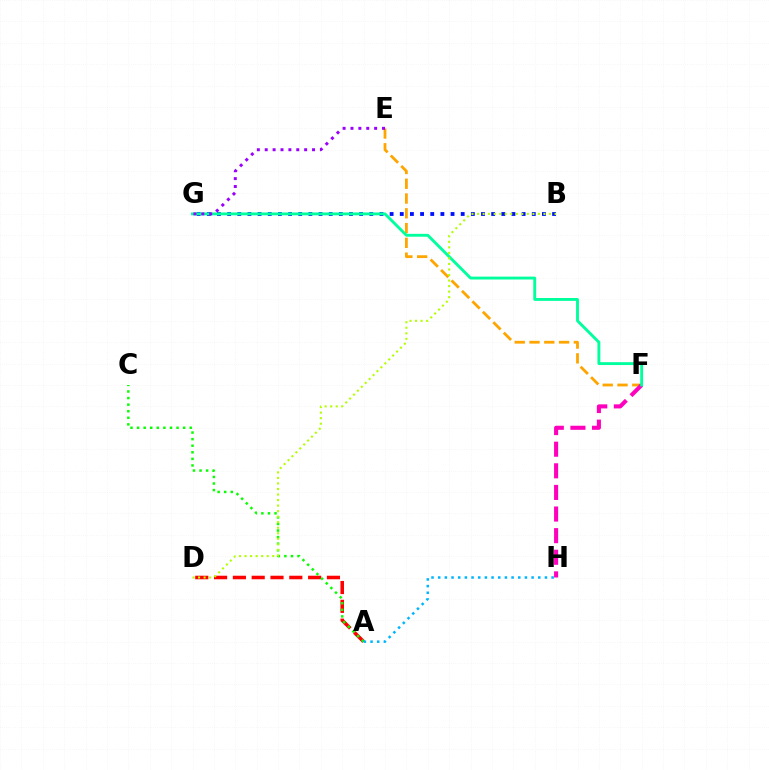{('B', 'G'): [{'color': '#0010ff', 'line_style': 'dotted', 'thickness': 2.76}], ('A', 'D'): [{'color': '#ff0000', 'line_style': 'dashed', 'thickness': 2.56}], ('E', 'F'): [{'color': '#ffa500', 'line_style': 'dashed', 'thickness': 2.01}], ('F', 'H'): [{'color': '#ff00bd', 'line_style': 'dashed', 'thickness': 2.94}], ('A', 'C'): [{'color': '#08ff00', 'line_style': 'dotted', 'thickness': 1.79}], ('F', 'G'): [{'color': '#00ff9d', 'line_style': 'solid', 'thickness': 2.07}], ('B', 'D'): [{'color': '#b3ff00', 'line_style': 'dotted', 'thickness': 1.5}], ('E', 'G'): [{'color': '#9b00ff', 'line_style': 'dotted', 'thickness': 2.14}], ('A', 'H'): [{'color': '#00b5ff', 'line_style': 'dotted', 'thickness': 1.81}]}